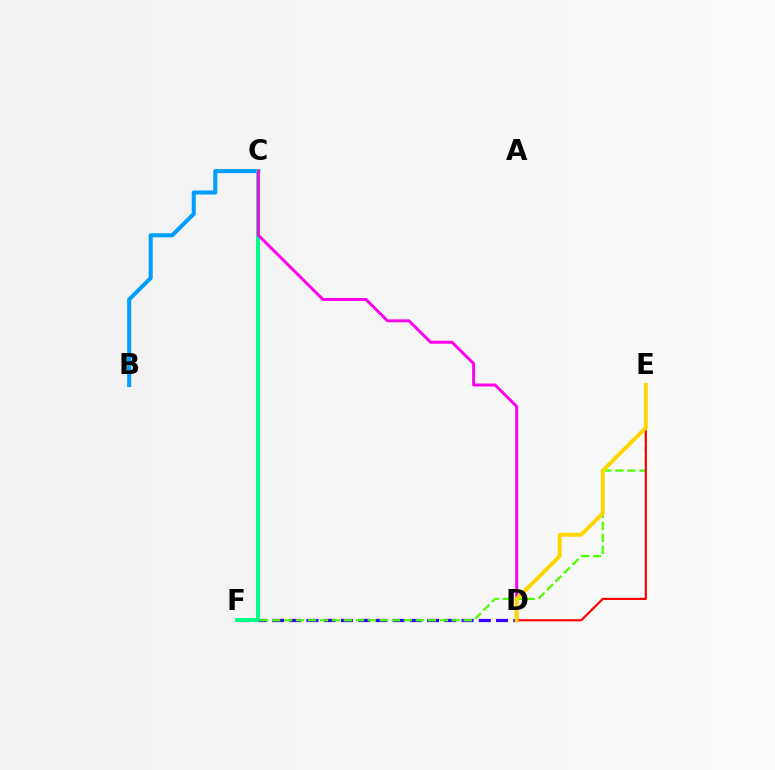{('D', 'F'): [{'color': '#3700ff', 'line_style': 'dashed', 'thickness': 2.34}], ('B', 'C'): [{'color': '#009eff', 'line_style': 'solid', 'thickness': 2.91}], ('E', 'F'): [{'color': '#4fff00', 'line_style': 'dashed', 'thickness': 1.63}], ('C', 'F'): [{'color': '#00ff86', 'line_style': 'solid', 'thickness': 2.82}], ('C', 'D'): [{'color': '#ff00ed', 'line_style': 'solid', 'thickness': 2.12}], ('D', 'E'): [{'color': '#ff0000', 'line_style': 'solid', 'thickness': 1.56}, {'color': '#ffd500', 'line_style': 'solid', 'thickness': 2.83}]}